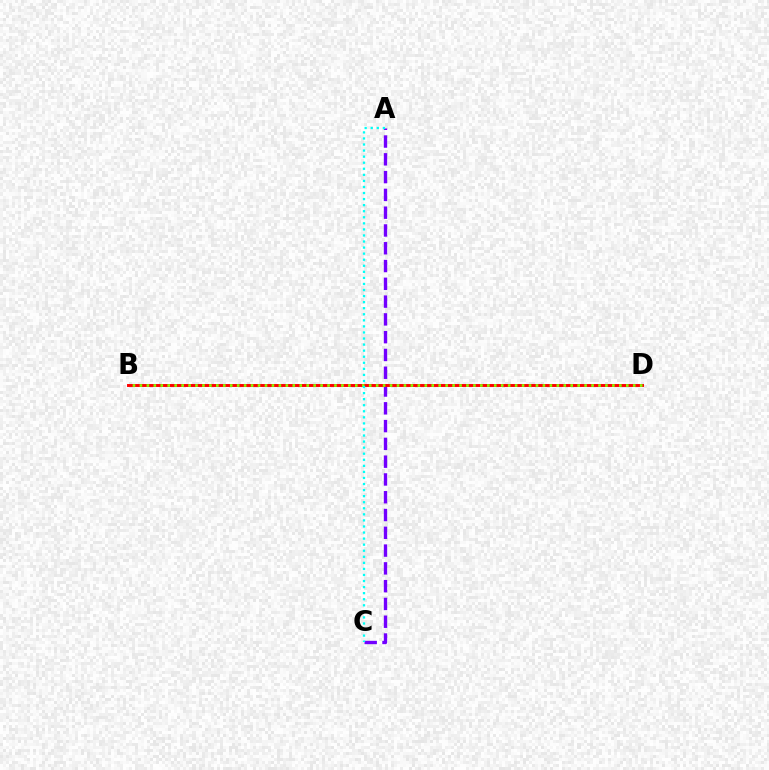{('A', 'C'): [{'color': '#7200ff', 'line_style': 'dashed', 'thickness': 2.42}, {'color': '#00fff6', 'line_style': 'dotted', 'thickness': 1.65}], ('B', 'D'): [{'color': '#ff0000', 'line_style': 'solid', 'thickness': 2.11}, {'color': '#84ff00', 'line_style': 'dotted', 'thickness': 1.89}]}